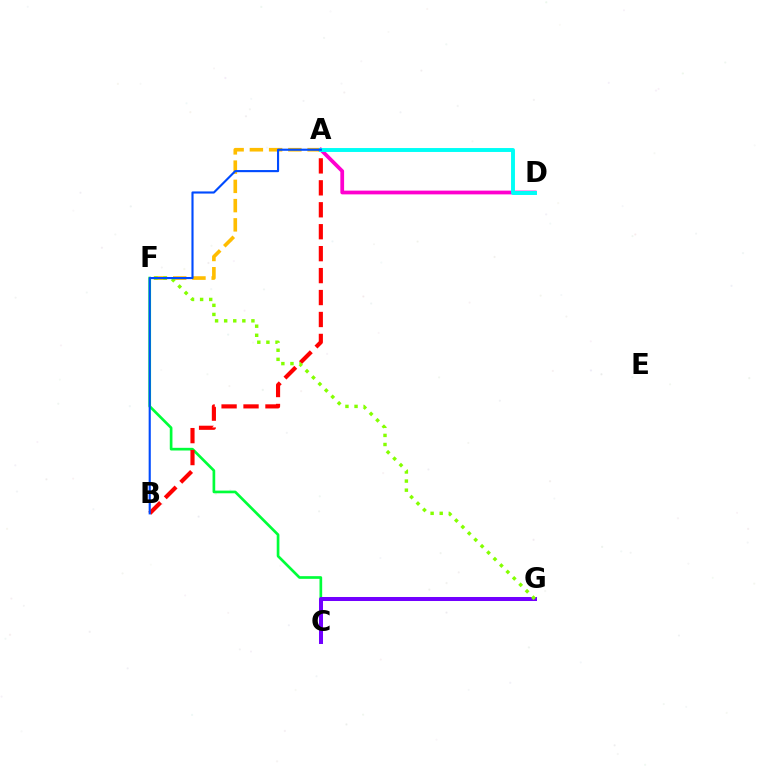{('C', 'F'): [{'color': '#00ff39', 'line_style': 'solid', 'thickness': 1.93}], ('C', 'G'): [{'color': '#7200ff', 'line_style': 'solid', 'thickness': 2.89}], ('A', 'F'): [{'color': '#ffbd00', 'line_style': 'dashed', 'thickness': 2.61}], ('A', 'B'): [{'color': '#ff0000', 'line_style': 'dashed', 'thickness': 2.98}, {'color': '#004bff', 'line_style': 'solid', 'thickness': 1.53}], ('A', 'D'): [{'color': '#ff00cf', 'line_style': 'solid', 'thickness': 2.7}, {'color': '#00fff6', 'line_style': 'solid', 'thickness': 2.83}], ('F', 'G'): [{'color': '#84ff00', 'line_style': 'dotted', 'thickness': 2.47}]}